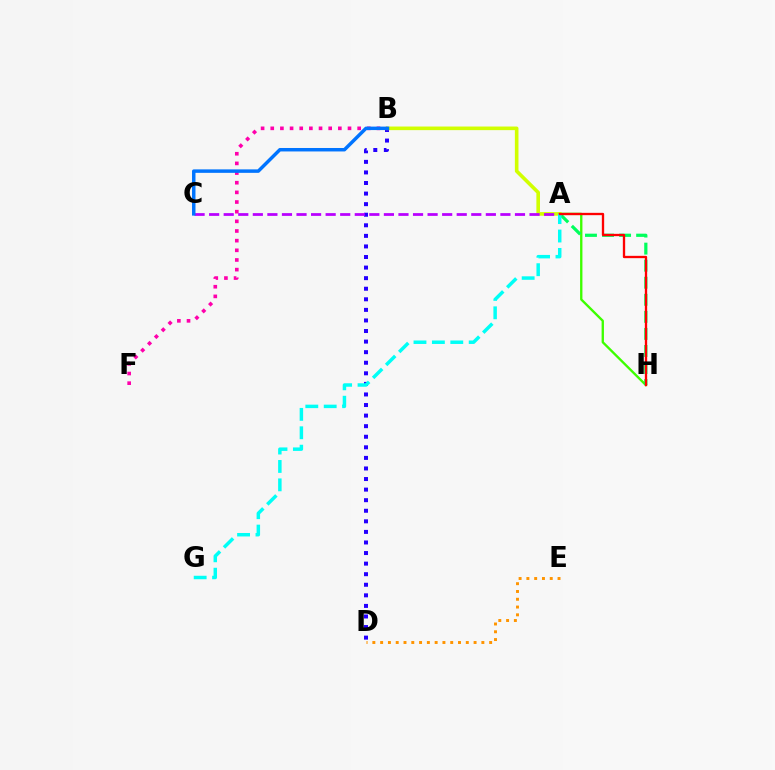{('D', 'E'): [{'color': '#ff9400', 'line_style': 'dotted', 'thickness': 2.12}], ('A', 'H'): [{'color': '#3dff00', 'line_style': 'solid', 'thickness': 1.69}, {'color': '#00ff5c', 'line_style': 'dashed', 'thickness': 2.32}, {'color': '#ff0000', 'line_style': 'solid', 'thickness': 1.68}], ('B', 'F'): [{'color': '#ff00ac', 'line_style': 'dotted', 'thickness': 2.62}], ('B', 'D'): [{'color': '#2500ff', 'line_style': 'dotted', 'thickness': 2.87}], ('A', 'B'): [{'color': '#d1ff00', 'line_style': 'solid', 'thickness': 2.6}], ('A', 'C'): [{'color': '#b900ff', 'line_style': 'dashed', 'thickness': 1.98}], ('B', 'C'): [{'color': '#0074ff', 'line_style': 'solid', 'thickness': 2.49}], ('A', 'G'): [{'color': '#00fff6', 'line_style': 'dashed', 'thickness': 2.5}]}